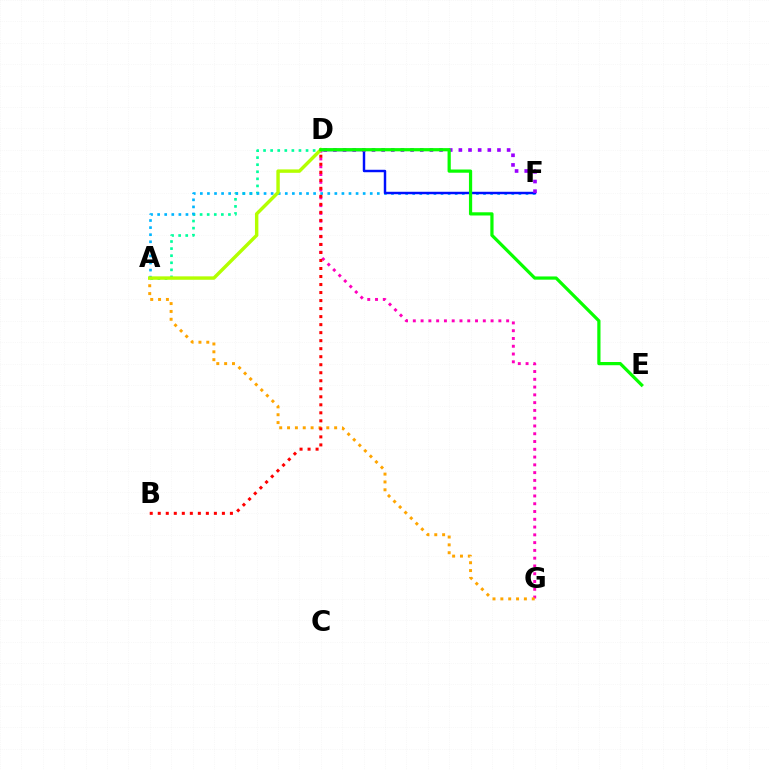{('D', 'G'): [{'color': '#ff00bd', 'line_style': 'dotted', 'thickness': 2.11}], ('A', 'G'): [{'color': '#ffa500', 'line_style': 'dotted', 'thickness': 2.13}], ('A', 'D'): [{'color': '#00ff9d', 'line_style': 'dotted', 'thickness': 1.92}, {'color': '#b3ff00', 'line_style': 'solid', 'thickness': 2.46}], ('A', 'F'): [{'color': '#00b5ff', 'line_style': 'dotted', 'thickness': 1.92}], ('D', 'F'): [{'color': '#0010ff', 'line_style': 'solid', 'thickness': 1.77}, {'color': '#9b00ff', 'line_style': 'dotted', 'thickness': 2.62}], ('D', 'E'): [{'color': '#08ff00', 'line_style': 'solid', 'thickness': 2.32}], ('B', 'D'): [{'color': '#ff0000', 'line_style': 'dotted', 'thickness': 2.18}]}